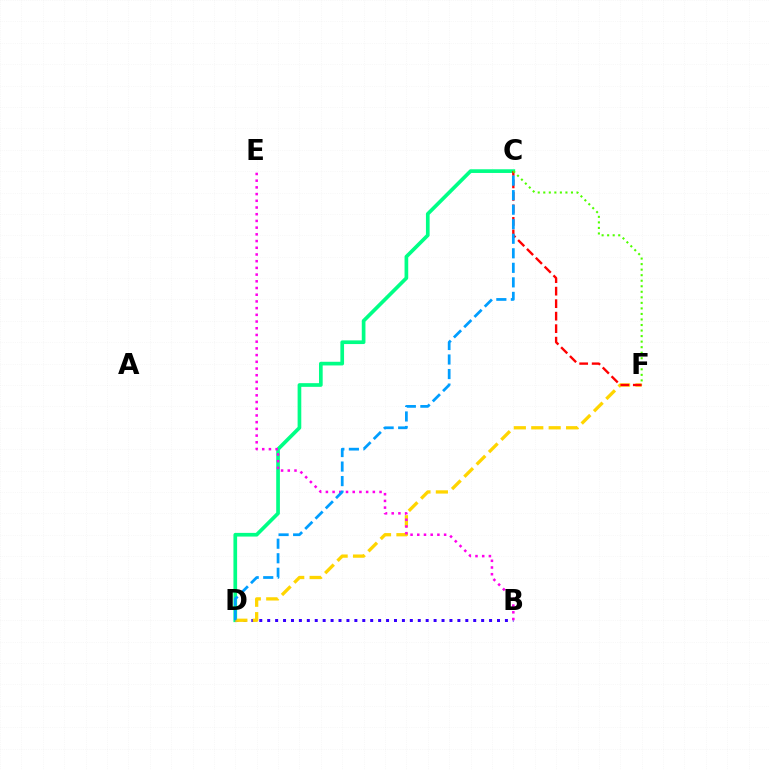{('C', 'D'): [{'color': '#00ff86', 'line_style': 'solid', 'thickness': 2.65}, {'color': '#009eff', 'line_style': 'dashed', 'thickness': 1.97}], ('B', 'D'): [{'color': '#3700ff', 'line_style': 'dotted', 'thickness': 2.15}], ('D', 'F'): [{'color': '#ffd500', 'line_style': 'dashed', 'thickness': 2.37}], ('B', 'E'): [{'color': '#ff00ed', 'line_style': 'dotted', 'thickness': 1.82}], ('C', 'F'): [{'color': '#ff0000', 'line_style': 'dashed', 'thickness': 1.7}, {'color': '#4fff00', 'line_style': 'dotted', 'thickness': 1.5}]}